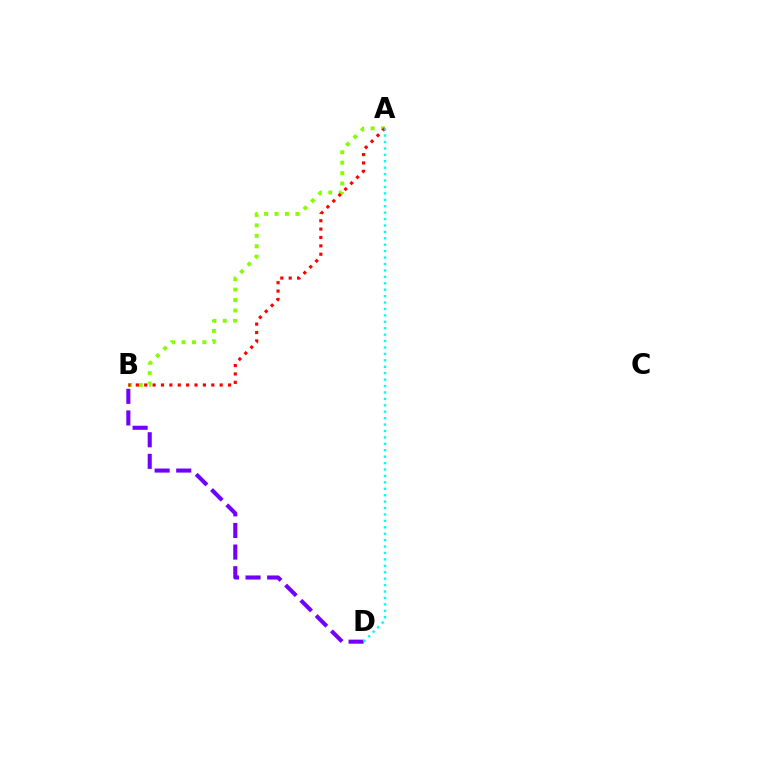{('B', 'D'): [{'color': '#7200ff', 'line_style': 'dashed', 'thickness': 2.93}], ('A', 'B'): [{'color': '#84ff00', 'line_style': 'dotted', 'thickness': 2.84}, {'color': '#ff0000', 'line_style': 'dotted', 'thickness': 2.28}], ('A', 'D'): [{'color': '#00fff6', 'line_style': 'dotted', 'thickness': 1.74}]}